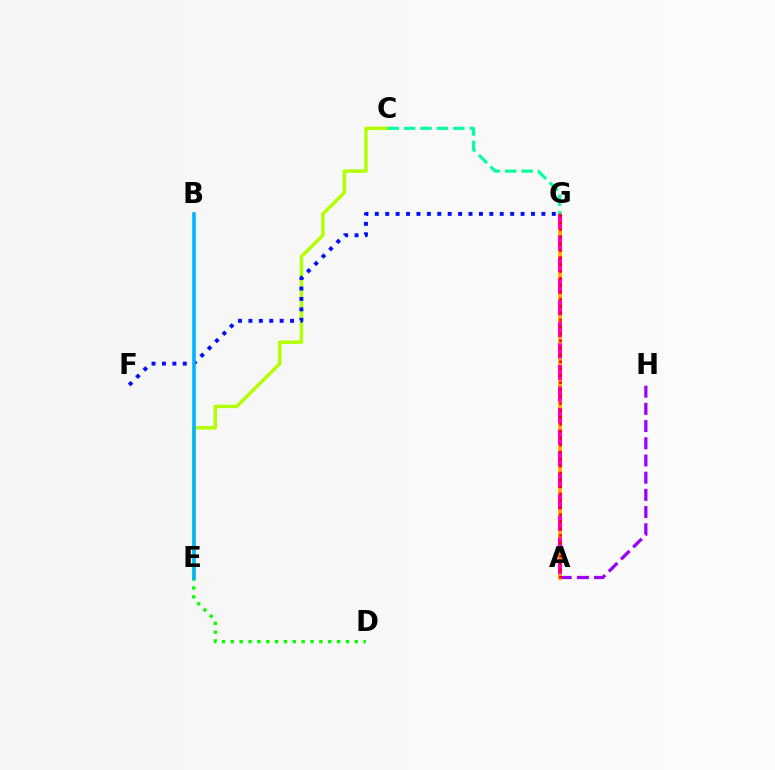{('A', 'H'): [{'color': '#9b00ff', 'line_style': 'dashed', 'thickness': 2.34}], ('A', 'G'): [{'color': '#ffa500', 'line_style': 'solid', 'thickness': 2.74}, {'color': '#ff00bd', 'line_style': 'dashed', 'thickness': 2.93}, {'color': '#ff0000', 'line_style': 'dotted', 'thickness': 1.89}], ('C', 'E'): [{'color': '#b3ff00', 'line_style': 'solid', 'thickness': 2.49}], ('F', 'G'): [{'color': '#0010ff', 'line_style': 'dotted', 'thickness': 2.83}], ('C', 'G'): [{'color': '#00ff9d', 'line_style': 'dashed', 'thickness': 2.23}], ('D', 'E'): [{'color': '#08ff00', 'line_style': 'dotted', 'thickness': 2.41}], ('B', 'E'): [{'color': '#00b5ff', 'line_style': 'solid', 'thickness': 2.6}]}